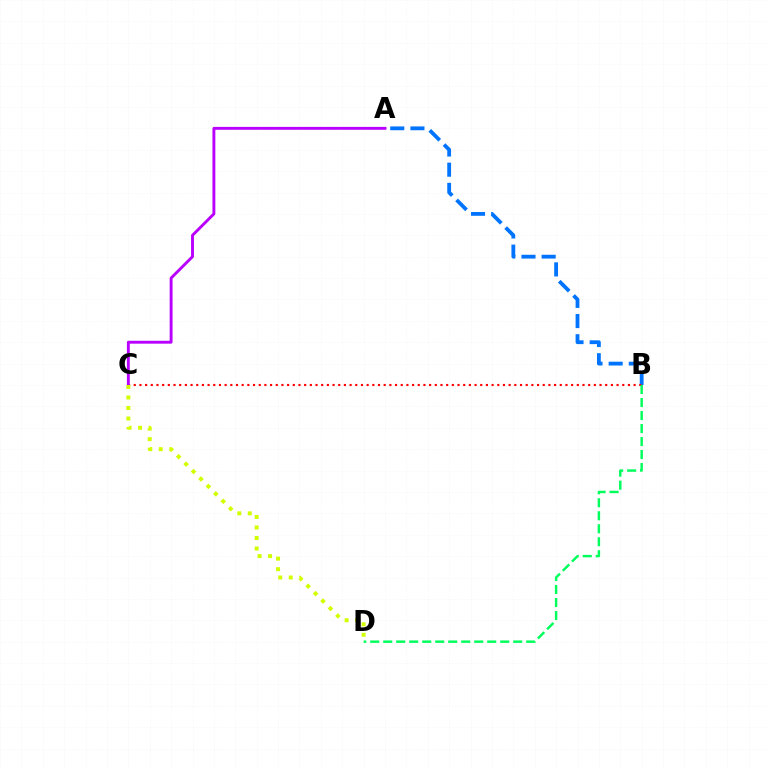{('A', 'B'): [{'color': '#0074ff', 'line_style': 'dashed', 'thickness': 2.74}], ('B', 'C'): [{'color': '#ff0000', 'line_style': 'dotted', 'thickness': 1.54}], ('A', 'C'): [{'color': '#b900ff', 'line_style': 'solid', 'thickness': 2.08}], ('C', 'D'): [{'color': '#d1ff00', 'line_style': 'dotted', 'thickness': 2.86}], ('B', 'D'): [{'color': '#00ff5c', 'line_style': 'dashed', 'thickness': 1.77}]}